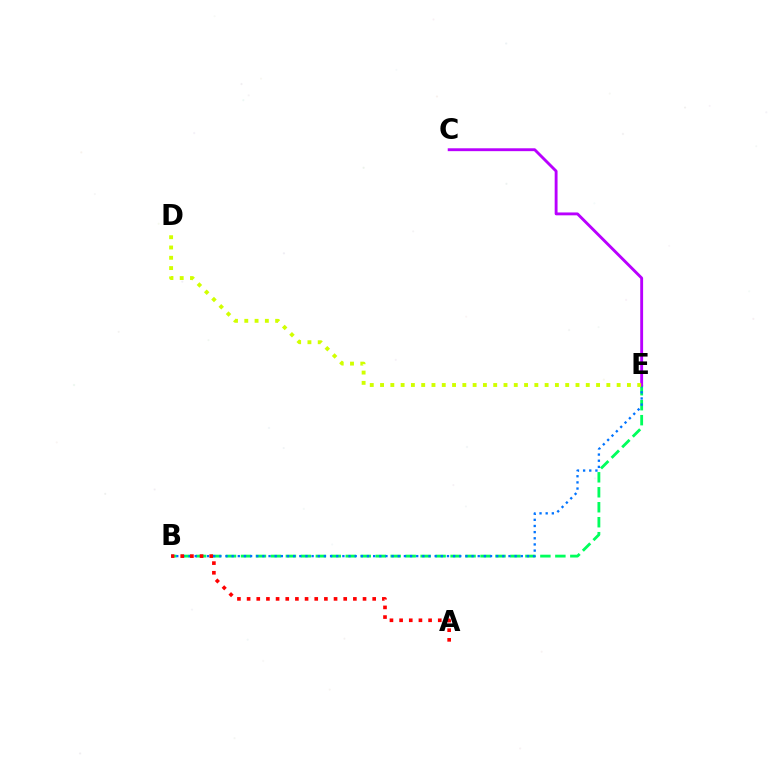{('B', 'E'): [{'color': '#00ff5c', 'line_style': 'dashed', 'thickness': 2.03}, {'color': '#0074ff', 'line_style': 'dotted', 'thickness': 1.67}], ('C', 'E'): [{'color': '#b900ff', 'line_style': 'solid', 'thickness': 2.07}], ('D', 'E'): [{'color': '#d1ff00', 'line_style': 'dotted', 'thickness': 2.79}], ('A', 'B'): [{'color': '#ff0000', 'line_style': 'dotted', 'thickness': 2.62}]}